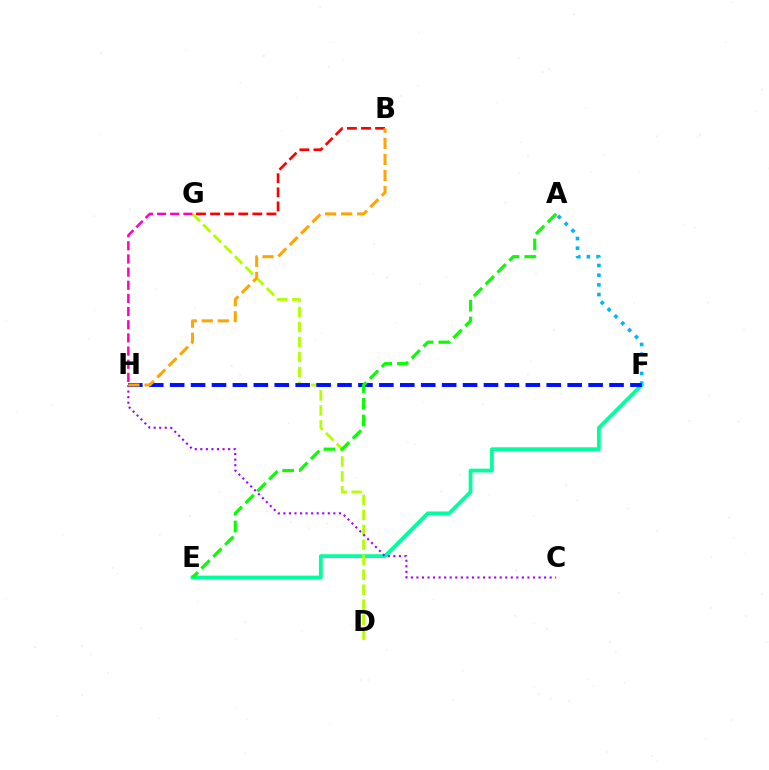{('A', 'F'): [{'color': '#00b5ff', 'line_style': 'dotted', 'thickness': 2.63}], ('B', 'G'): [{'color': '#ff0000', 'line_style': 'dashed', 'thickness': 1.91}], ('E', 'F'): [{'color': '#00ff9d', 'line_style': 'solid', 'thickness': 2.71}], ('D', 'G'): [{'color': '#b3ff00', 'line_style': 'dashed', 'thickness': 2.03}], ('F', 'H'): [{'color': '#0010ff', 'line_style': 'dashed', 'thickness': 2.84}], ('C', 'H'): [{'color': '#9b00ff', 'line_style': 'dotted', 'thickness': 1.51}], ('G', 'H'): [{'color': '#ff00bd', 'line_style': 'dashed', 'thickness': 1.79}], ('A', 'E'): [{'color': '#08ff00', 'line_style': 'dashed', 'thickness': 2.27}], ('B', 'H'): [{'color': '#ffa500', 'line_style': 'dashed', 'thickness': 2.18}]}